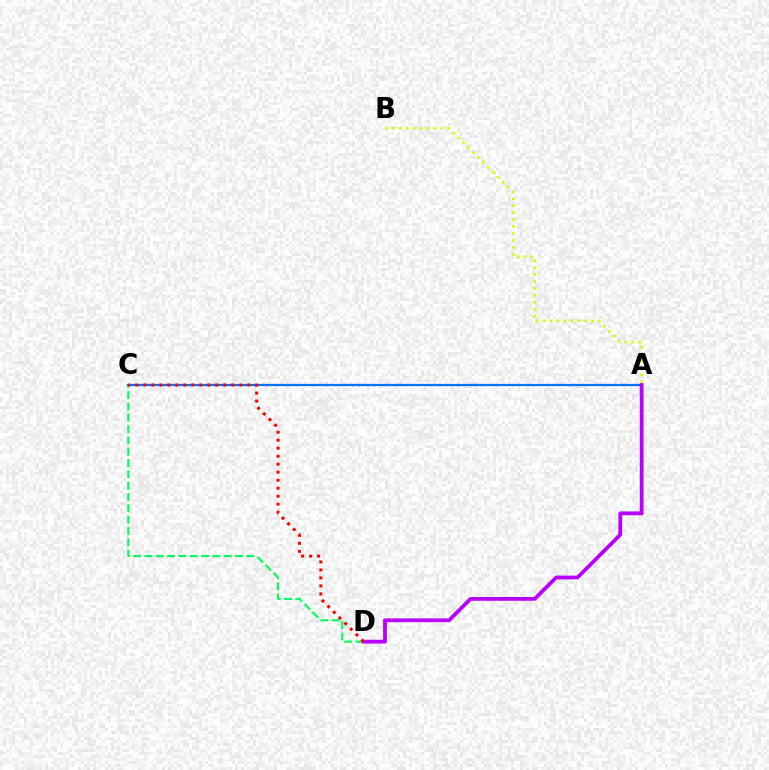{('C', 'D'): [{'color': '#00ff5c', 'line_style': 'dashed', 'thickness': 1.54}, {'color': '#ff0000', 'line_style': 'dotted', 'thickness': 2.17}], ('A', 'C'): [{'color': '#0074ff', 'line_style': 'solid', 'thickness': 1.62}], ('A', 'D'): [{'color': '#b900ff', 'line_style': 'solid', 'thickness': 2.73}], ('A', 'B'): [{'color': '#d1ff00', 'line_style': 'dotted', 'thickness': 1.89}]}